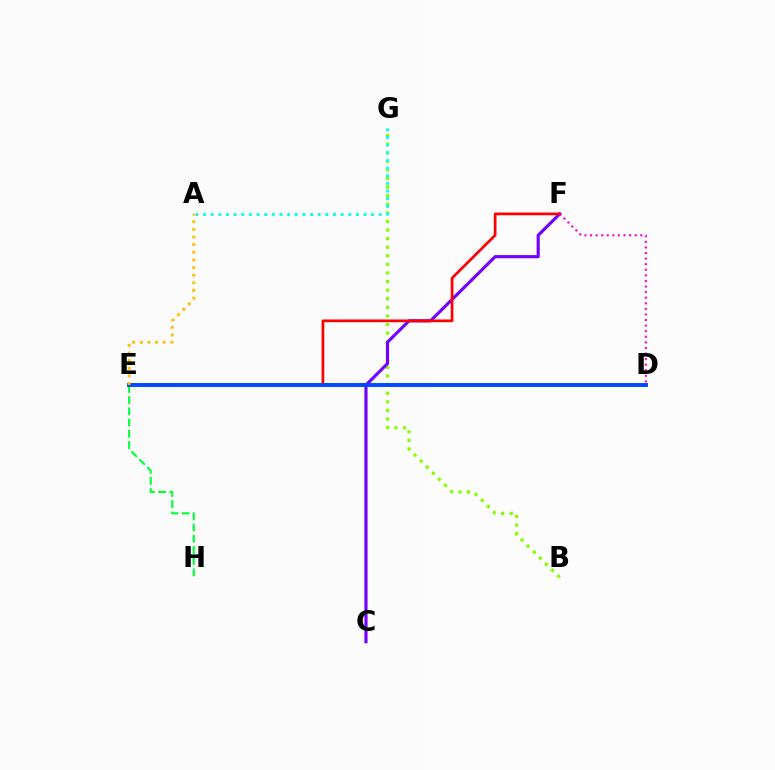{('B', 'G'): [{'color': '#84ff00', 'line_style': 'dotted', 'thickness': 2.33}], ('E', 'H'): [{'color': '#00ff39', 'line_style': 'dashed', 'thickness': 1.52}], ('A', 'G'): [{'color': '#00fff6', 'line_style': 'dotted', 'thickness': 2.08}], ('C', 'F'): [{'color': '#7200ff', 'line_style': 'solid', 'thickness': 2.26}], ('E', 'F'): [{'color': '#ff0000', 'line_style': 'solid', 'thickness': 1.95}], ('D', 'E'): [{'color': '#004bff', 'line_style': 'solid', 'thickness': 2.83}], ('D', 'F'): [{'color': '#ff00cf', 'line_style': 'dotted', 'thickness': 1.52}], ('A', 'E'): [{'color': '#ffbd00', 'line_style': 'dotted', 'thickness': 2.07}]}